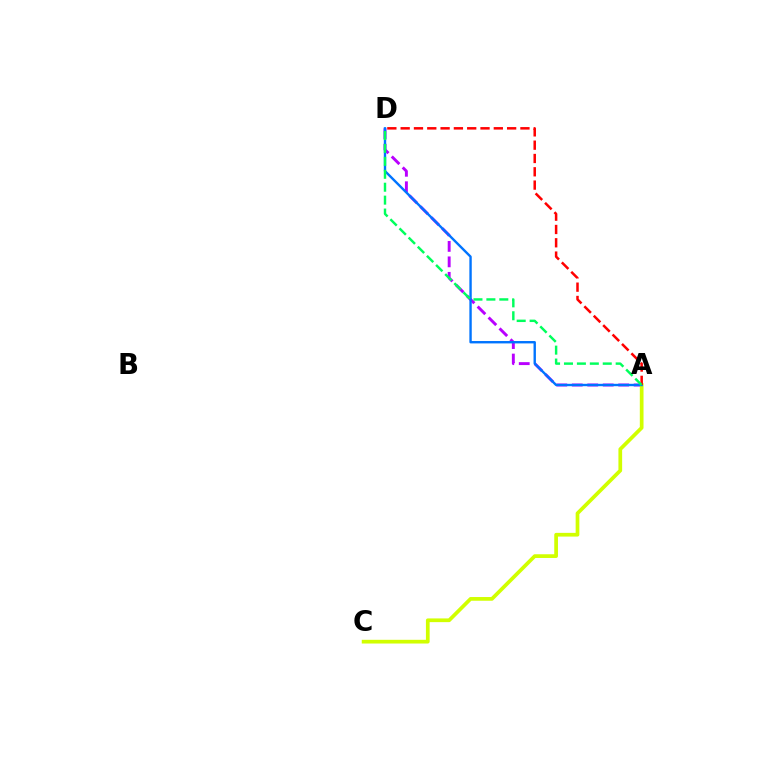{('A', 'D'): [{'color': '#b900ff', 'line_style': 'dashed', 'thickness': 2.1}, {'color': '#0074ff', 'line_style': 'solid', 'thickness': 1.72}, {'color': '#ff0000', 'line_style': 'dashed', 'thickness': 1.81}, {'color': '#00ff5c', 'line_style': 'dashed', 'thickness': 1.76}], ('A', 'C'): [{'color': '#d1ff00', 'line_style': 'solid', 'thickness': 2.67}]}